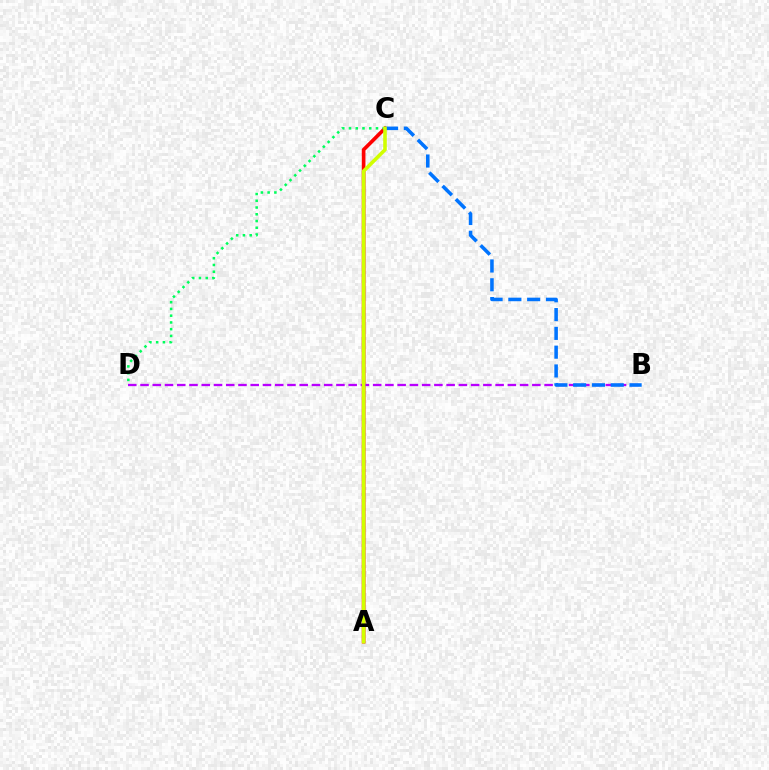{('A', 'C'): [{'color': '#ff0000', 'line_style': 'solid', 'thickness': 2.64}, {'color': '#d1ff00', 'line_style': 'solid', 'thickness': 2.58}], ('C', 'D'): [{'color': '#00ff5c', 'line_style': 'dotted', 'thickness': 1.83}], ('B', 'D'): [{'color': '#b900ff', 'line_style': 'dashed', 'thickness': 1.66}], ('B', 'C'): [{'color': '#0074ff', 'line_style': 'dashed', 'thickness': 2.55}]}